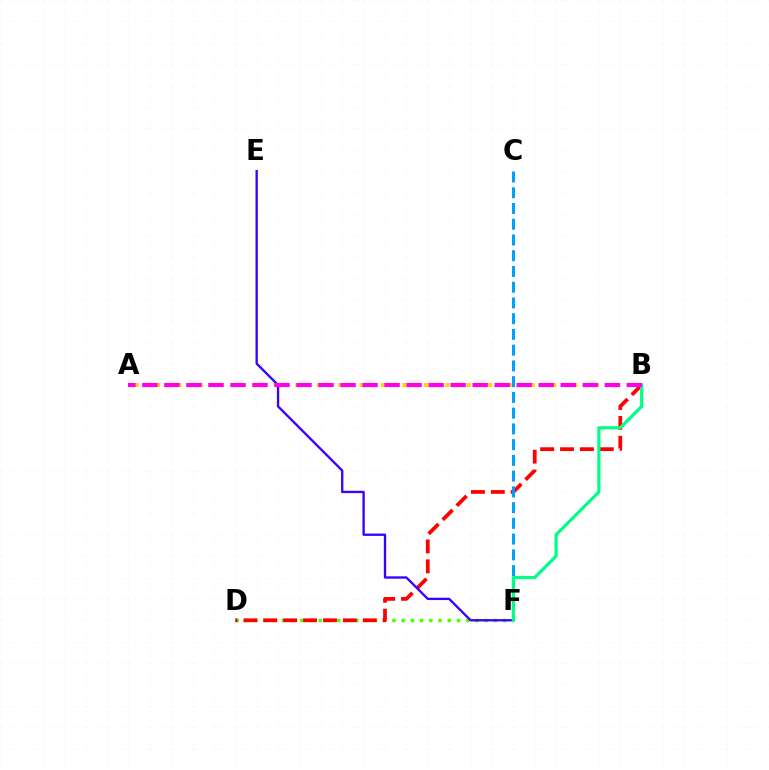{('D', 'F'): [{'color': '#4fff00', 'line_style': 'dotted', 'thickness': 2.5}], ('A', 'B'): [{'color': '#ffd500', 'line_style': 'dotted', 'thickness': 2.91}, {'color': '#ff00ed', 'line_style': 'dashed', 'thickness': 2.99}], ('B', 'D'): [{'color': '#ff0000', 'line_style': 'dashed', 'thickness': 2.7}], ('C', 'F'): [{'color': '#009eff', 'line_style': 'dashed', 'thickness': 2.14}], ('E', 'F'): [{'color': '#3700ff', 'line_style': 'solid', 'thickness': 1.68}], ('B', 'F'): [{'color': '#00ff86', 'line_style': 'solid', 'thickness': 2.3}]}